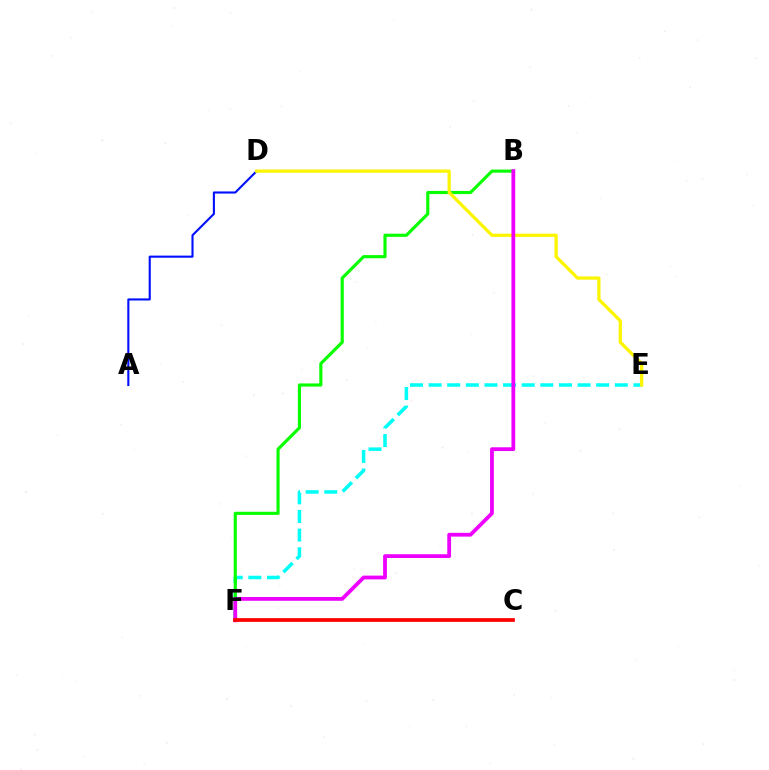{('E', 'F'): [{'color': '#00fff6', 'line_style': 'dashed', 'thickness': 2.53}], ('B', 'F'): [{'color': '#08ff00', 'line_style': 'solid', 'thickness': 2.26}, {'color': '#ee00ff', 'line_style': 'solid', 'thickness': 2.73}], ('A', 'D'): [{'color': '#0010ff', 'line_style': 'solid', 'thickness': 1.52}], ('D', 'E'): [{'color': '#fcf500', 'line_style': 'solid', 'thickness': 2.34}], ('C', 'F'): [{'color': '#ff0000', 'line_style': 'solid', 'thickness': 2.69}]}